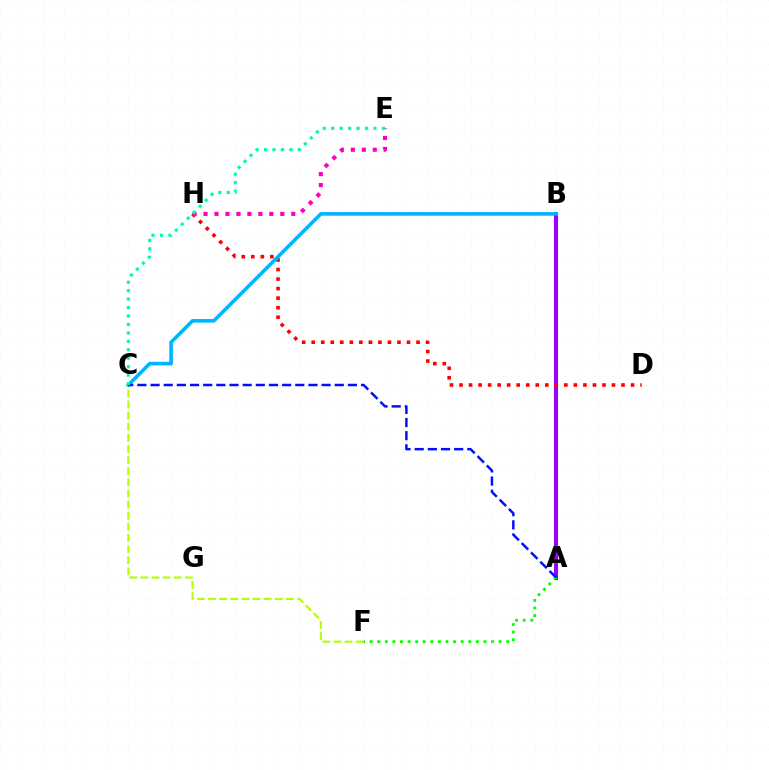{('A', 'B'): [{'color': '#ffa500', 'line_style': 'dashed', 'thickness': 2.01}, {'color': '#9b00ff', 'line_style': 'solid', 'thickness': 2.93}], ('D', 'H'): [{'color': '#ff0000', 'line_style': 'dotted', 'thickness': 2.59}], ('C', 'F'): [{'color': '#b3ff00', 'line_style': 'dashed', 'thickness': 1.51}], ('A', 'F'): [{'color': '#08ff00', 'line_style': 'dotted', 'thickness': 2.06}], ('B', 'C'): [{'color': '#00b5ff', 'line_style': 'solid', 'thickness': 2.59}], ('E', 'H'): [{'color': '#ff00bd', 'line_style': 'dotted', 'thickness': 2.98}], ('A', 'C'): [{'color': '#0010ff', 'line_style': 'dashed', 'thickness': 1.79}], ('C', 'E'): [{'color': '#00ff9d', 'line_style': 'dotted', 'thickness': 2.29}]}